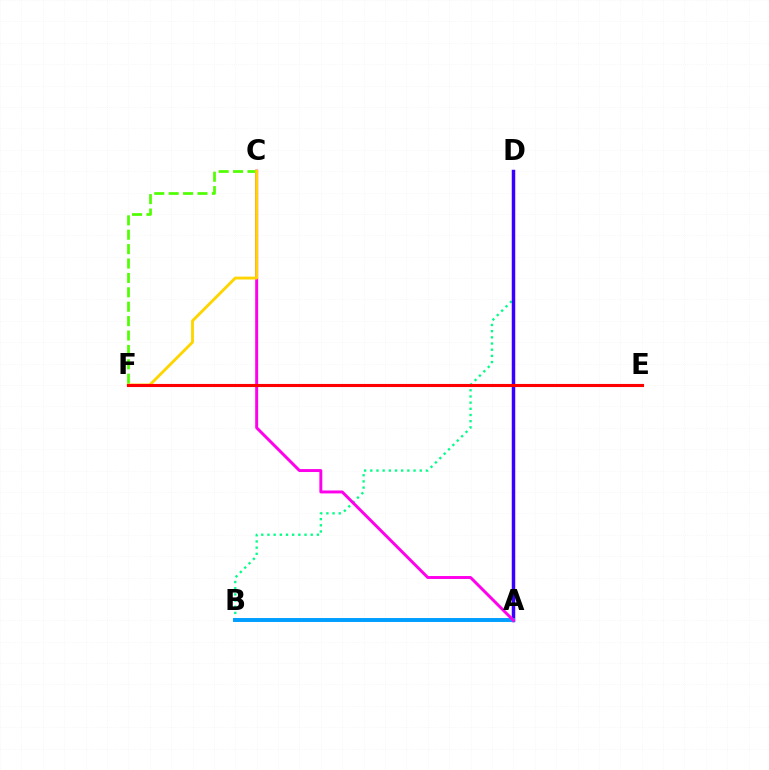{('B', 'D'): [{'color': '#00ff86', 'line_style': 'dotted', 'thickness': 1.68}], ('A', 'D'): [{'color': '#3700ff', 'line_style': 'solid', 'thickness': 2.5}], ('A', 'B'): [{'color': '#009eff', 'line_style': 'solid', 'thickness': 2.82}], ('A', 'C'): [{'color': '#ff00ed', 'line_style': 'solid', 'thickness': 2.12}], ('C', 'F'): [{'color': '#4fff00', 'line_style': 'dashed', 'thickness': 1.96}, {'color': '#ffd500', 'line_style': 'solid', 'thickness': 2.07}], ('E', 'F'): [{'color': '#ff0000', 'line_style': 'solid', 'thickness': 2.23}]}